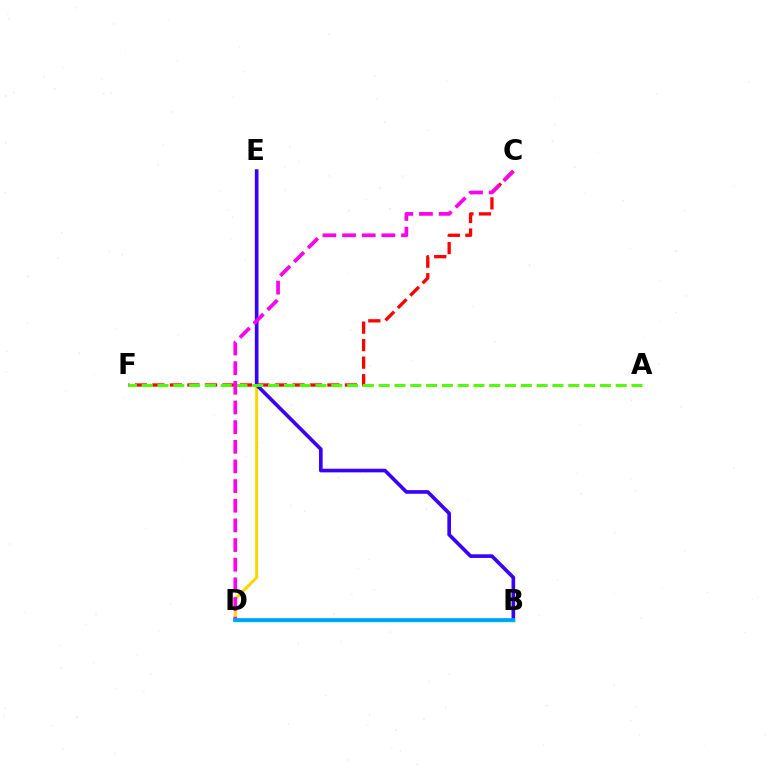{('D', 'E'): [{'color': '#ffd500', 'line_style': 'solid', 'thickness': 2.19}], ('B', 'E'): [{'color': '#3700ff', 'line_style': 'solid', 'thickness': 2.62}], ('C', 'F'): [{'color': '#ff0000', 'line_style': 'dashed', 'thickness': 2.38}], ('A', 'F'): [{'color': '#4fff00', 'line_style': 'dashed', 'thickness': 2.15}], ('C', 'D'): [{'color': '#ff00ed', 'line_style': 'dashed', 'thickness': 2.67}], ('B', 'D'): [{'color': '#00ff86', 'line_style': 'solid', 'thickness': 2.51}, {'color': '#009eff', 'line_style': 'solid', 'thickness': 2.62}]}